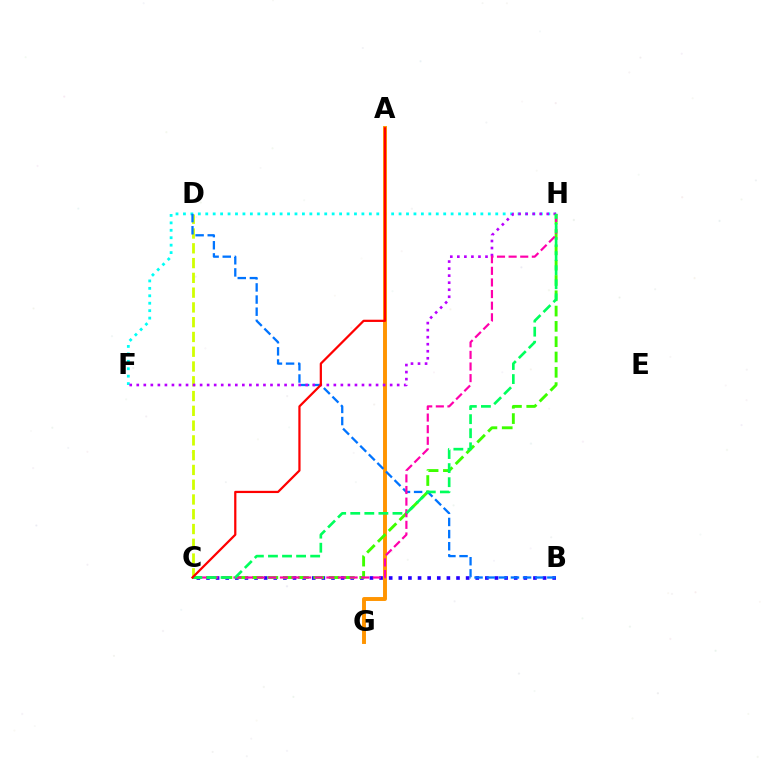{('C', 'D'): [{'color': '#d1ff00', 'line_style': 'dashed', 'thickness': 2.01}], ('B', 'C'): [{'color': '#2500ff', 'line_style': 'dotted', 'thickness': 2.61}], ('F', 'H'): [{'color': '#00fff6', 'line_style': 'dotted', 'thickness': 2.02}, {'color': '#b900ff', 'line_style': 'dotted', 'thickness': 1.91}], ('A', 'G'): [{'color': '#ff9400', 'line_style': 'solid', 'thickness': 2.82}], ('B', 'D'): [{'color': '#0074ff', 'line_style': 'dashed', 'thickness': 1.65}], ('C', 'H'): [{'color': '#3dff00', 'line_style': 'dashed', 'thickness': 2.08}, {'color': '#ff00ac', 'line_style': 'dashed', 'thickness': 1.58}, {'color': '#00ff5c', 'line_style': 'dashed', 'thickness': 1.91}], ('A', 'C'): [{'color': '#ff0000', 'line_style': 'solid', 'thickness': 1.61}]}